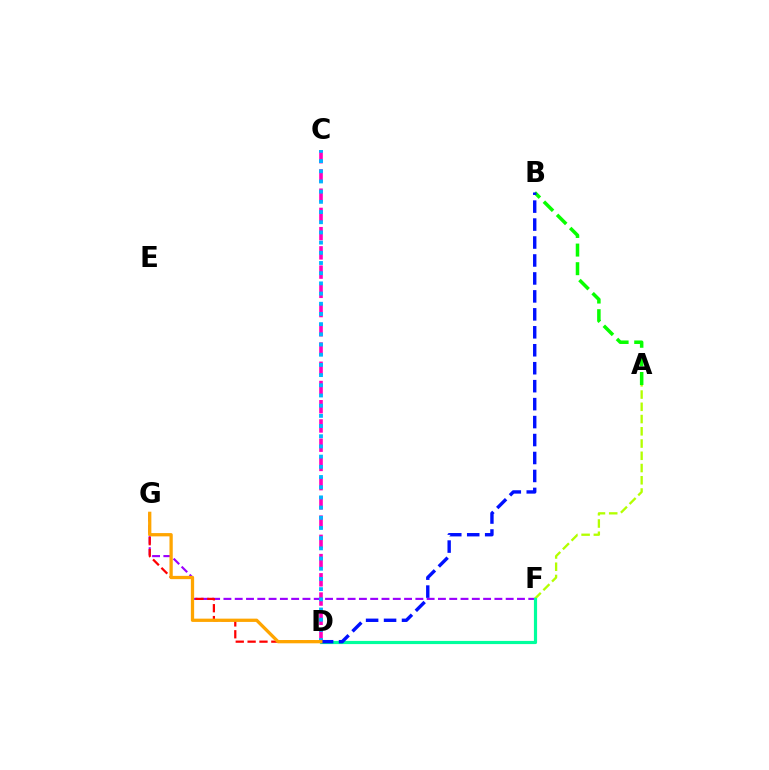{('A', 'F'): [{'color': '#b3ff00', 'line_style': 'dashed', 'thickness': 1.66}], ('C', 'D'): [{'color': '#ff00bd', 'line_style': 'dashed', 'thickness': 2.61}, {'color': '#00b5ff', 'line_style': 'dotted', 'thickness': 2.77}], ('F', 'G'): [{'color': '#9b00ff', 'line_style': 'dashed', 'thickness': 1.53}], ('D', 'F'): [{'color': '#00ff9d', 'line_style': 'solid', 'thickness': 2.28}], ('D', 'G'): [{'color': '#ff0000', 'line_style': 'dashed', 'thickness': 1.61}, {'color': '#ffa500', 'line_style': 'solid', 'thickness': 2.36}], ('A', 'B'): [{'color': '#08ff00', 'line_style': 'dashed', 'thickness': 2.53}], ('B', 'D'): [{'color': '#0010ff', 'line_style': 'dashed', 'thickness': 2.44}]}